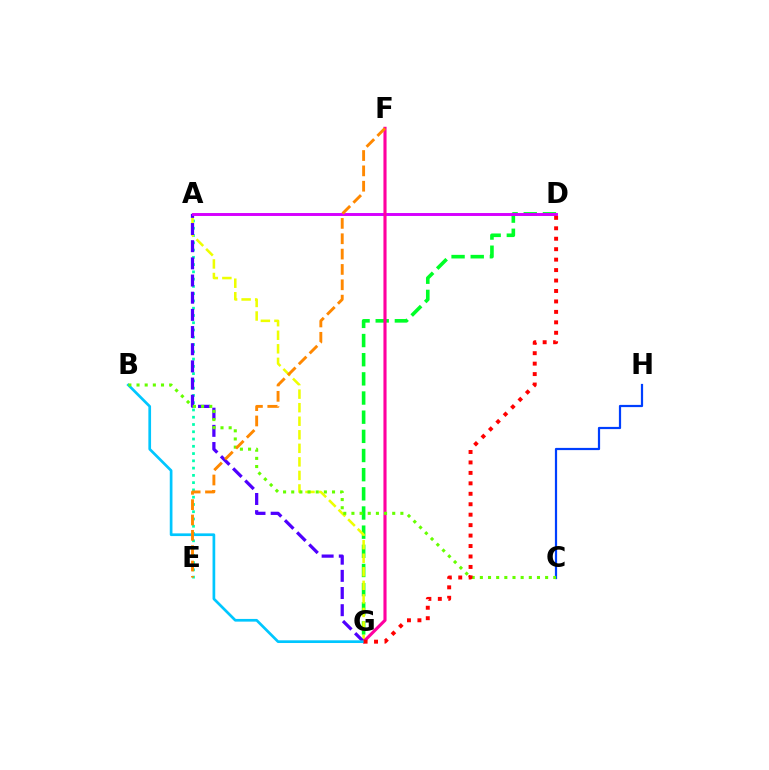{('A', 'E'): [{'color': '#00ffaf', 'line_style': 'dotted', 'thickness': 1.97}], ('D', 'G'): [{'color': '#00ff27', 'line_style': 'dashed', 'thickness': 2.6}, {'color': '#ff0000', 'line_style': 'dotted', 'thickness': 2.84}], ('A', 'G'): [{'color': '#eeff00', 'line_style': 'dashed', 'thickness': 1.84}, {'color': '#4f00ff', 'line_style': 'dashed', 'thickness': 2.33}], ('C', 'H'): [{'color': '#003fff', 'line_style': 'solid', 'thickness': 1.59}], ('A', 'D'): [{'color': '#d600ff', 'line_style': 'solid', 'thickness': 2.12}], ('F', 'G'): [{'color': '#ff00a0', 'line_style': 'solid', 'thickness': 2.25}], ('B', 'G'): [{'color': '#00c7ff', 'line_style': 'solid', 'thickness': 1.94}], ('B', 'C'): [{'color': '#66ff00', 'line_style': 'dotted', 'thickness': 2.22}], ('E', 'F'): [{'color': '#ff8800', 'line_style': 'dashed', 'thickness': 2.08}]}